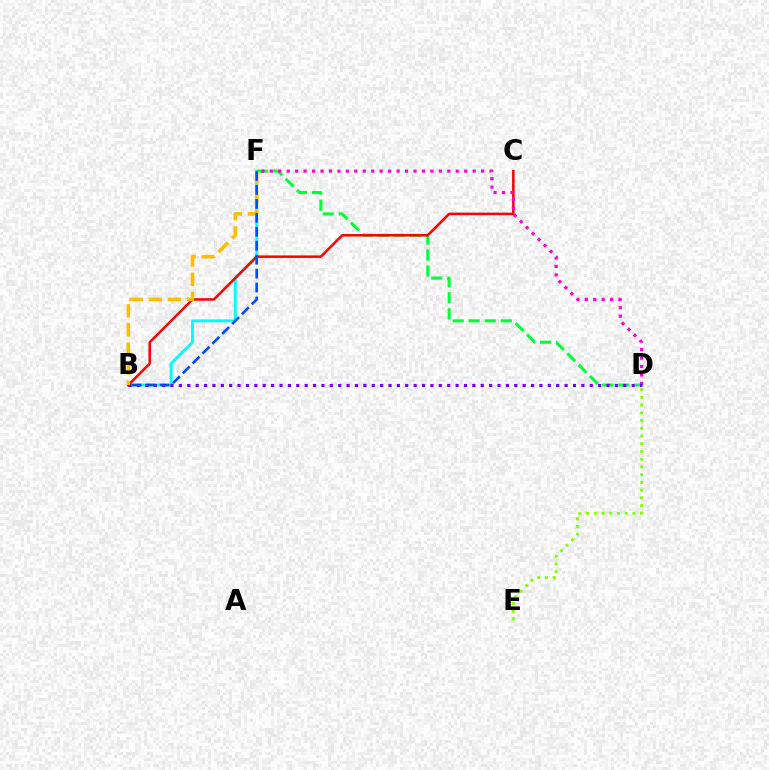{('B', 'F'): [{'color': '#00fff6', 'line_style': 'solid', 'thickness': 2.07}, {'color': '#ffbd00', 'line_style': 'dashed', 'thickness': 2.6}, {'color': '#004bff', 'line_style': 'dashed', 'thickness': 1.89}], ('D', 'F'): [{'color': '#00ff39', 'line_style': 'dashed', 'thickness': 2.18}, {'color': '#ff00cf', 'line_style': 'dotted', 'thickness': 2.3}], ('D', 'E'): [{'color': '#84ff00', 'line_style': 'dotted', 'thickness': 2.1}], ('B', 'C'): [{'color': '#ff0000', 'line_style': 'solid', 'thickness': 1.81}], ('B', 'D'): [{'color': '#7200ff', 'line_style': 'dotted', 'thickness': 2.28}]}